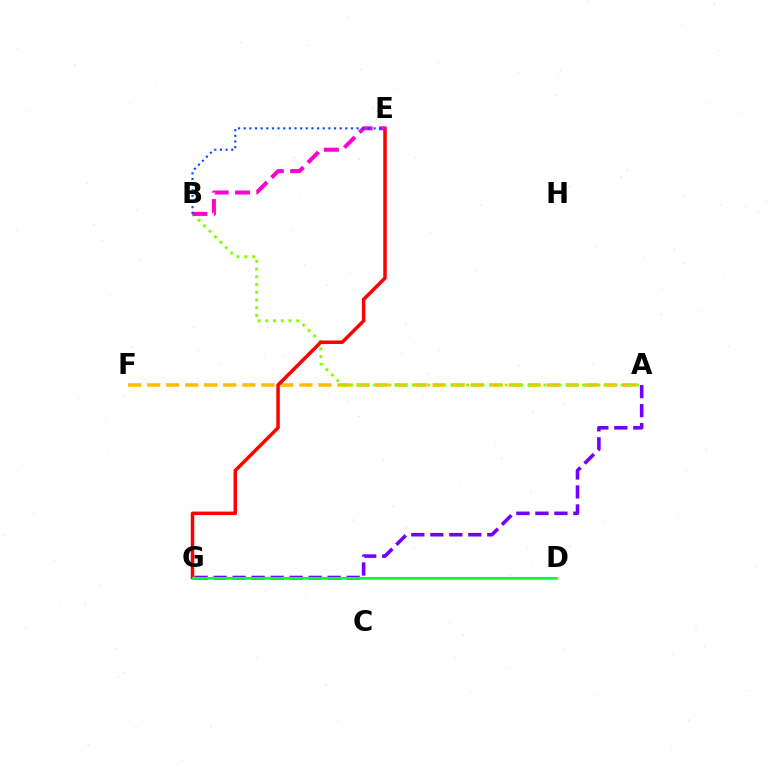{('A', 'F'): [{'color': '#ffbd00', 'line_style': 'dashed', 'thickness': 2.59}], ('D', 'G'): [{'color': '#00fff6', 'line_style': 'solid', 'thickness': 2.09}, {'color': '#00ff39', 'line_style': 'solid', 'thickness': 1.51}], ('A', 'G'): [{'color': '#7200ff', 'line_style': 'dashed', 'thickness': 2.58}], ('A', 'B'): [{'color': '#84ff00', 'line_style': 'dotted', 'thickness': 2.1}], ('E', 'G'): [{'color': '#ff0000', 'line_style': 'solid', 'thickness': 2.51}], ('B', 'E'): [{'color': '#ff00cf', 'line_style': 'dashed', 'thickness': 2.9}, {'color': '#004bff', 'line_style': 'dotted', 'thickness': 1.53}]}